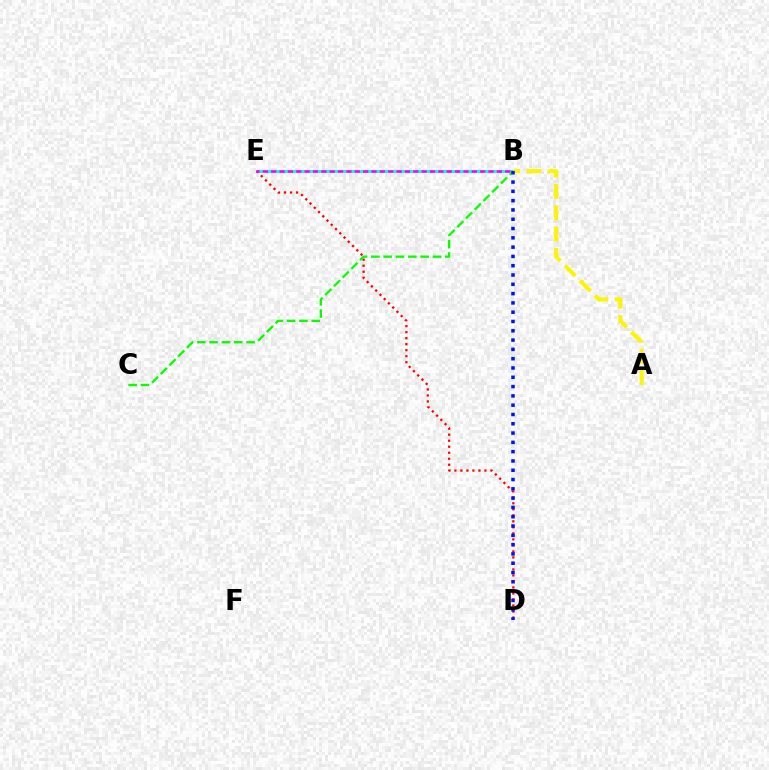{('D', 'E'): [{'color': '#ff0000', 'line_style': 'dotted', 'thickness': 1.63}], ('B', 'E'): [{'color': '#ee00ff', 'line_style': 'solid', 'thickness': 1.9}, {'color': '#00fff6', 'line_style': 'dotted', 'thickness': 2.27}], ('A', 'B'): [{'color': '#fcf500', 'line_style': 'dashed', 'thickness': 2.89}], ('B', 'C'): [{'color': '#08ff00', 'line_style': 'dashed', 'thickness': 1.68}], ('B', 'D'): [{'color': '#0010ff', 'line_style': 'dotted', 'thickness': 2.53}]}